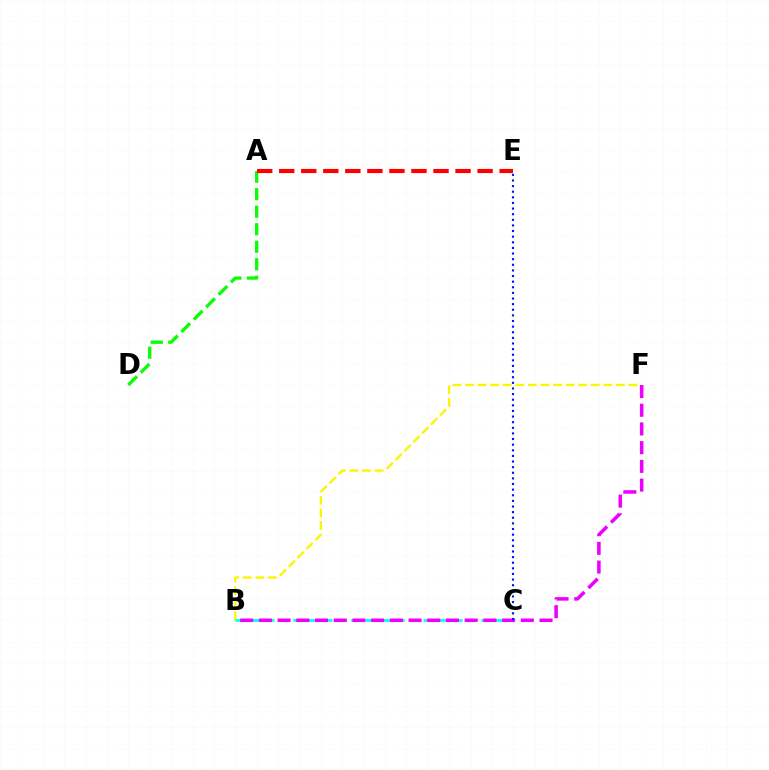{('A', 'D'): [{'color': '#08ff00', 'line_style': 'dashed', 'thickness': 2.38}], ('B', 'F'): [{'color': '#fcf500', 'line_style': 'dashed', 'thickness': 1.71}, {'color': '#ee00ff', 'line_style': 'dashed', 'thickness': 2.54}], ('A', 'E'): [{'color': '#ff0000', 'line_style': 'dashed', 'thickness': 2.99}], ('B', 'C'): [{'color': '#00fff6', 'line_style': 'dashed', 'thickness': 1.97}], ('C', 'E'): [{'color': '#0010ff', 'line_style': 'dotted', 'thickness': 1.53}]}